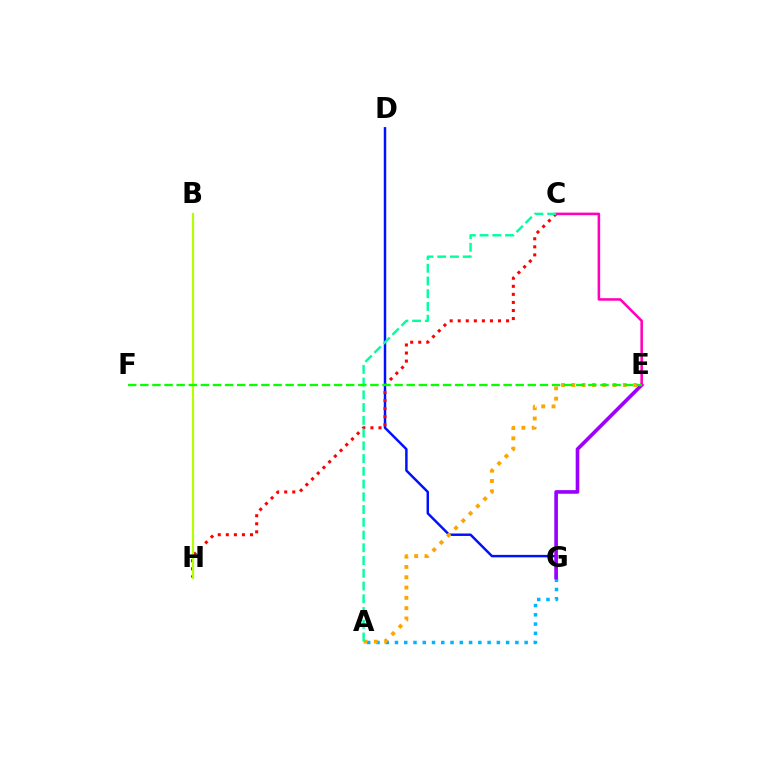{('A', 'G'): [{'color': '#00b5ff', 'line_style': 'dotted', 'thickness': 2.52}], ('D', 'G'): [{'color': '#0010ff', 'line_style': 'solid', 'thickness': 1.77}], ('C', 'H'): [{'color': '#ff0000', 'line_style': 'dotted', 'thickness': 2.19}], ('B', 'H'): [{'color': '#b3ff00', 'line_style': 'solid', 'thickness': 1.58}], ('A', 'E'): [{'color': '#ffa500', 'line_style': 'dotted', 'thickness': 2.8}], ('E', 'G'): [{'color': '#9b00ff', 'line_style': 'solid', 'thickness': 2.62}], ('C', 'E'): [{'color': '#ff00bd', 'line_style': 'solid', 'thickness': 1.84}], ('A', 'C'): [{'color': '#00ff9d', 'line_style': 'dashed', 'thickness': 1.73}], ('E', 'F'): [{'color': '#08ff00', 'line_style': 'dashed', 'thickness': 1.65}]}